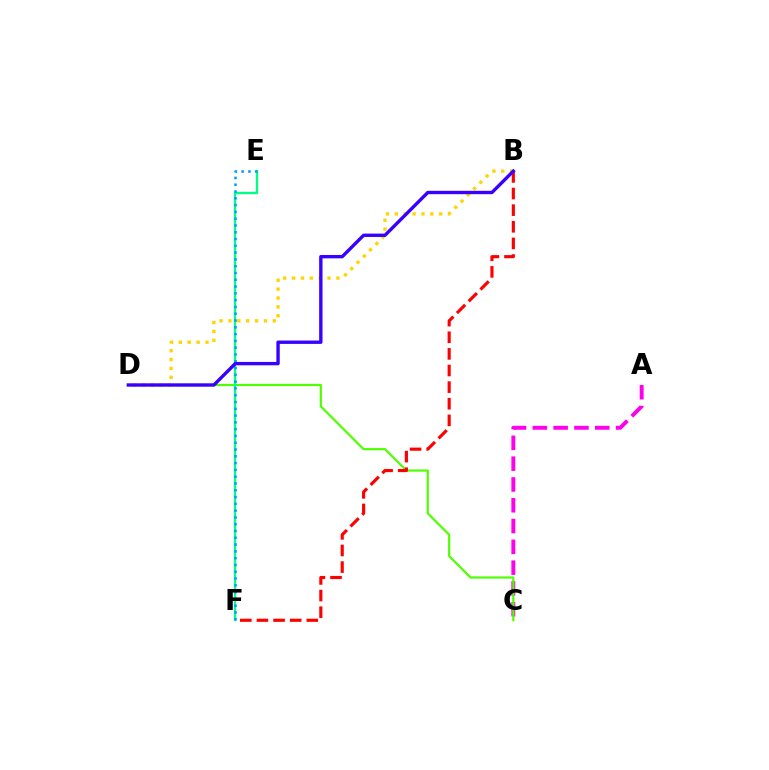{('A', 'C'): [{'color': '#ff00ed', 'line_style': 'dashed', 'thickness': 2.83}], ('C', 'D'): [{'color': '#4fff00', 'line_style': 'solid', 'thickness': 1.58}], ('B', 'D'): [{'color': '#ffd500', 'line_style': 'dotted', 'thickness': 2.41}, {'color': '#3700ff', 'line_style': 'solid', 'thickness': 2.42}], ('B', 'F'): [{'color': '#ff0000', 'line_style': 'dashed', 'thickness': 2.26}], ('E', 'F'): [{'color': '#00ff86', 'line_style': 'solid', 'thickness': 1.67}, {'color': '#009eff', 'line_style': 'dotted', 'thickness': 1.84}]}